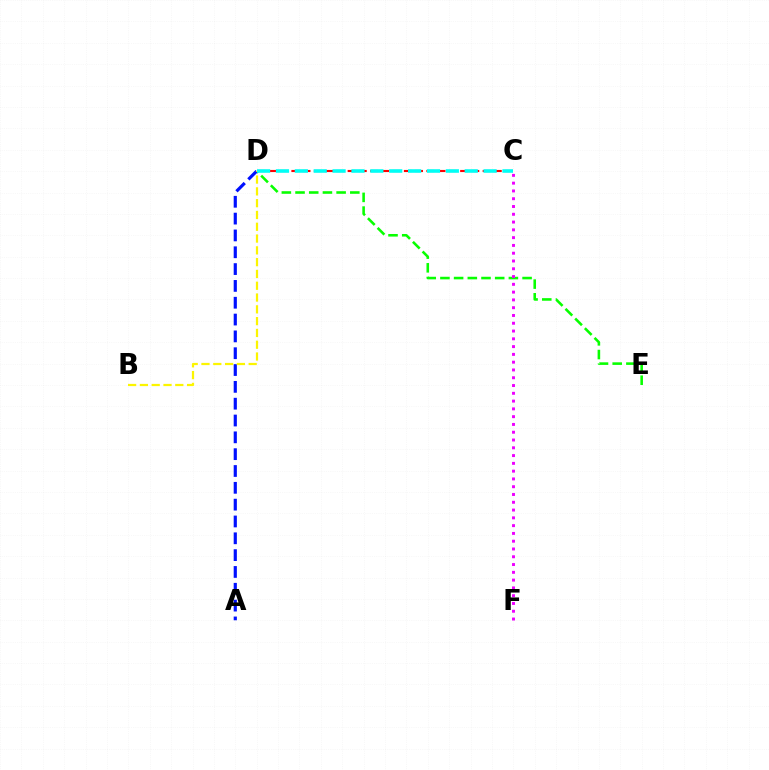{('D', 'E'): [{'color': '#08ff00', 'line_style': 'dashed', 'thickness': 1.86}], ('A', 'D'): [{'color': '#0010ff', 'line_style': 'dashed', 'thickness': 2.29}], ('B', 'D'): [{'color': '#fcf500', 'line_style': 'dashed', 'thickness': 1.6}], ('C', 'F'): [{'color': '#ee00ff', 'line_style': 'dotted', 'thickness': 2.11}], ('C', 'D'): [{'color': '#ff0000', 'line_style': 'dashed', 'thickness': 1.53}, {'color': '#00fff6', 'line_style': 'dashed', 'thickness': 2.56}]}